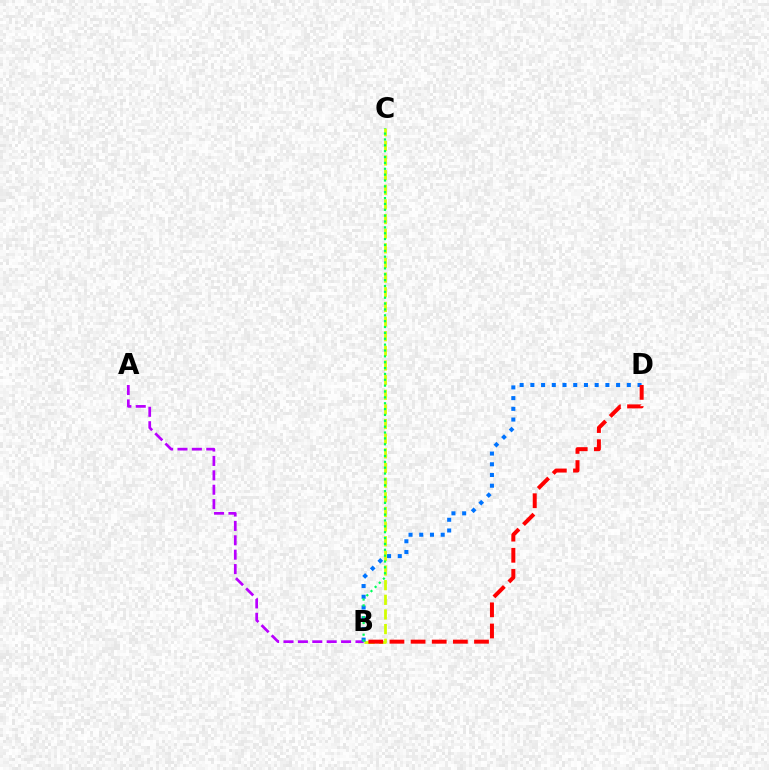{('B', 'C'): [{'color': '#d1ff00', 'line_style': 'dashed', 'thickness': 1.99}, {'color': '#00ff5c', 'line_style': 'dotted', 'thickness': 1.59}], ('A', 'B'): [{'color': '#b900ff', 'line_style': 'dashed', 'thickness': 1.96}], ('B', 'D'): [{'color': '#0074ff', 'line_style': 'dotted', 'thickness': 2.91}, {'color': '#ff0000', 'line_style': 'dashed', 'thickness': 2.87}]}